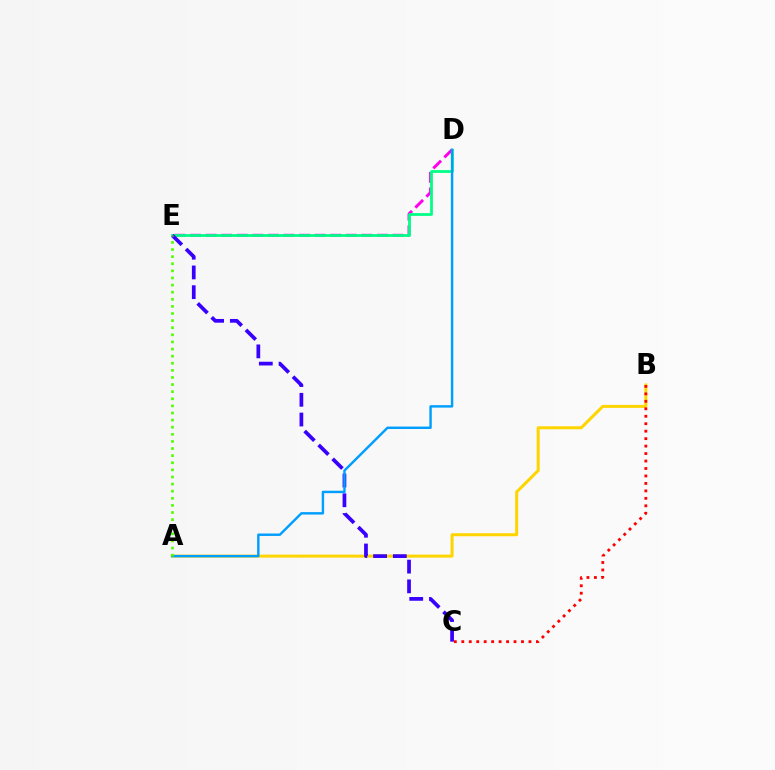{('D', 'E'): [{'color': '#ff00ed', 'line_style': 'dashed', 'thickness': 2.12}, {'color': '#00ff86', 'line_style': 'solid', 'thickness': 2.0}], ('A', 'B'): [{'color': '#ffd500', 'line_style': 'solid', 'thickness': 2.17}], ('C', 'E'): [{'color': '#3700ff', 'line_style': 'dashed', 'thickness': 2.68}], ('B', 'C'): [{'color': '#ff0000', 'line_style': 'dotted', 'thickness': 2.03}], ('A', 'D'): [{'color': '#009eff', 'line_style': 'solid', 'thickness': 1.75}], ('A', 'E'): [{'color': '#4fff00', 'line_style': 'dotted', 'thickness': 1.93}]}